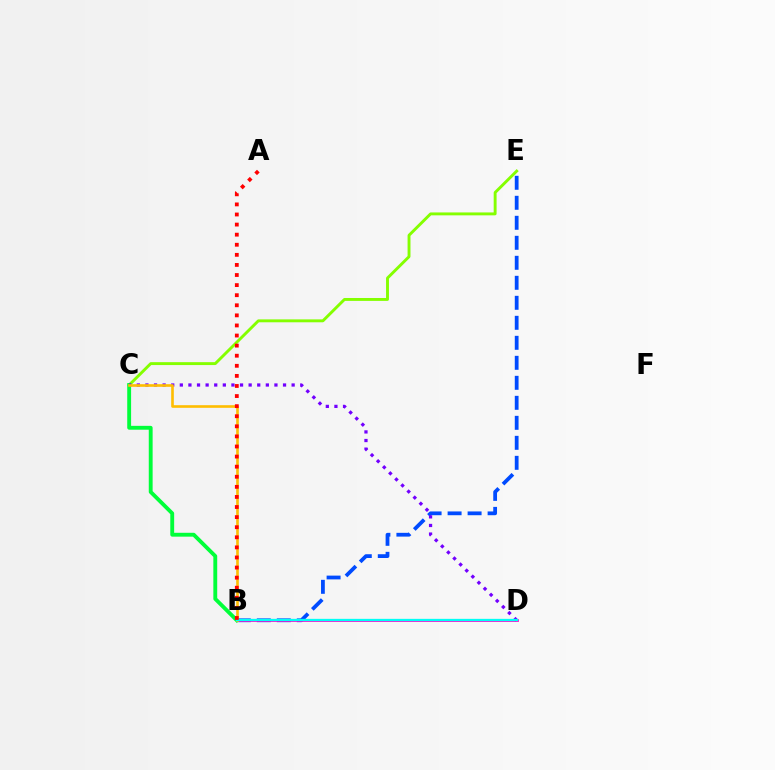{('C', 'E'): [{'color': '#84ff00', 'line_style': 'solid', 'thickness': 2.09}], ('B', 'E'): [{'color': '#004bff', 'line_style': 'dashed', 'thickness': 2.72}], ('B', 'D'): [{'color': '#ff00cf', 'line_style': 'solid', 'thickness': 1.99}, {'color': '#00fff6', 'line_style': 'solid', 'thickness': 1.66}], ('B', 'C'): [{'color': '#00ff39', 'line_style': 'solid', 'thickness': 2.78}, {'color': '#ffbd00', 'line_style': 'solid', 'thickness': 1.89}], ('C', 'D'): [{'color': '#7200ff', 'line_style': 'dotted', 'thickness': 2.34}], ('A', 'B'): [{'color': '#ff0000', 'line_style': 'dotted', 'thickness': 2.74}]}